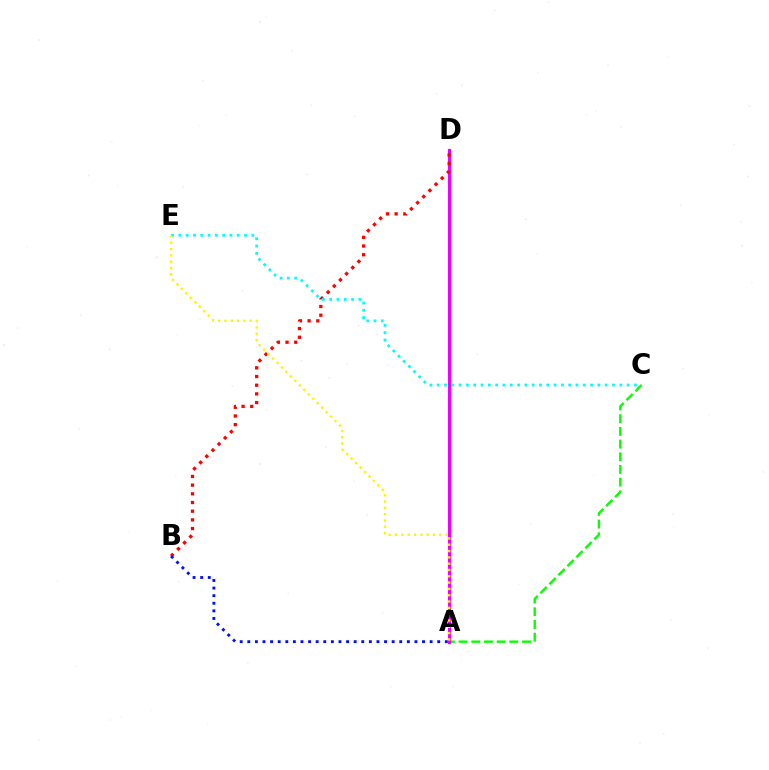{('A', 'C'): [{'color': '#08ff00', 'line_style': 'dashed', 'thickness': 1.72}], ('A', 'D'): [{'color': '#ee00ff', 'line_style': 'solid', 'thickness': 2.27}], ('B', 'D'): [{'color': '#ff0000', 'line_style': 'dotted', 'thickness': 2.36}], ('A', 'B'): [{'color': '#0010ff', 'line_style': 'dotted', 'thickness': 2.06}], ('C', 'E'): [{'color': '#00fff6', 'line_style': 'dotted', 'thickness': 1.98}], ('A', 'E'): [{'color': '#fcf500', 'line_style': 'dotted', 'thickness': 1.72}]}